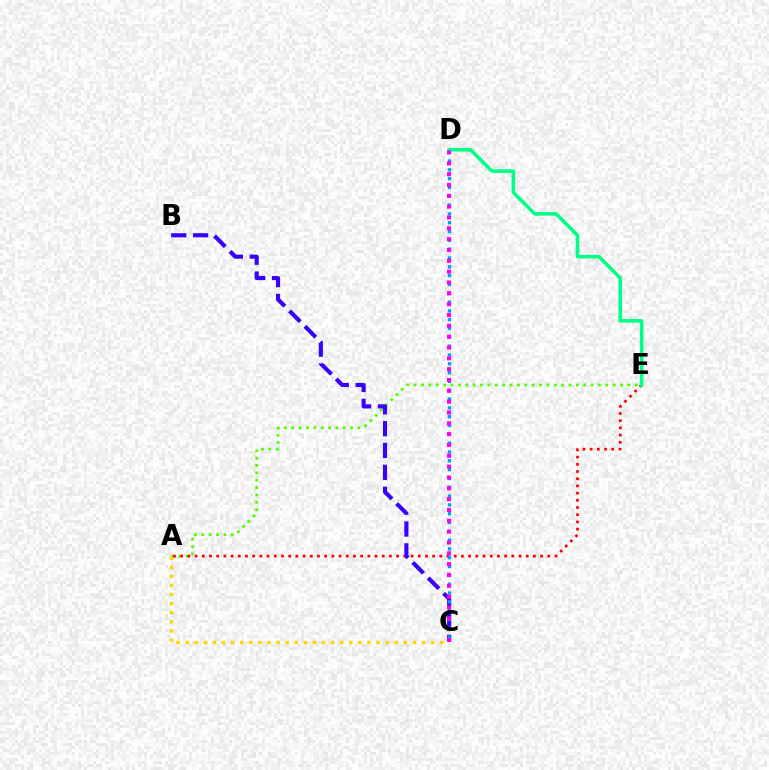{('A', 'E'): [{'color': '#4fff00', 'line_style': 'dotted', 'thickness': 2.0}, {'color': '#ff0000', 'line_style': 'dotted', 'thickness': 1.96}], ('A', 'C'): [{'color': '#ffd500', 'line_style': 'dotted', 'thickness': 2.47}], ('D', 'E'): [{'color': '#00ff86', 'line_style': 'solid', 'thickness': 2.57}], ('B', 'C'): [{'color': '#3700ff', 'line_style': 'dashed', 'thickness': 2.97}], ('C', 'D'): [{'color': '#009eff', 'line_style': 'dotted', 'thickness': 2.4}, {'color': '#ff00ed', 'line_style': 'dotted', 'thickness': 2.94}]}